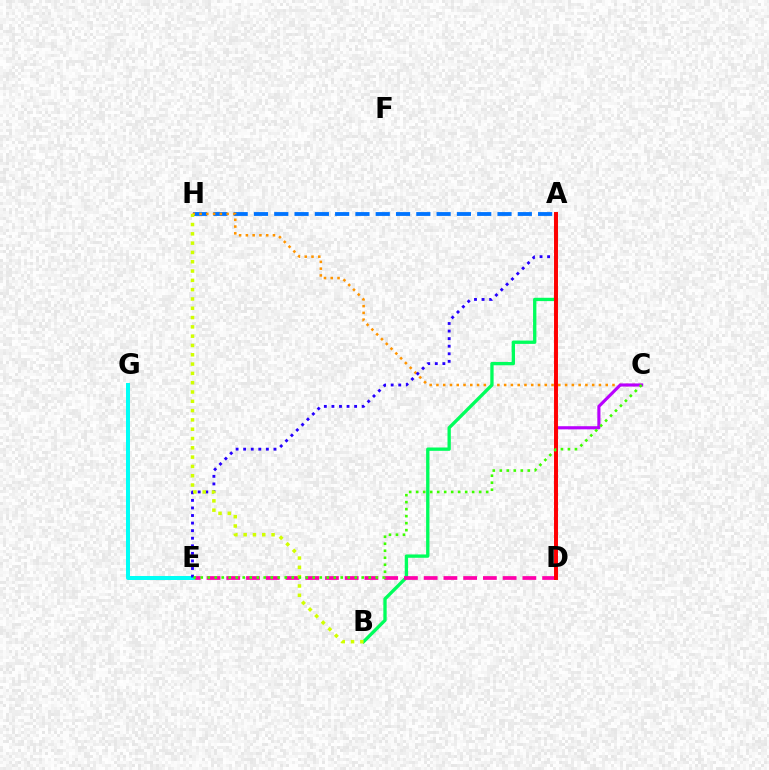{('A', 'H'): [{'color': '#0074ff', 'line_style': 'dashed', 'thickness': 2.76}], ('C', 'H'): [{'color': '#ff9400', 'line_style': 'dotted', 'thickness': 1.84}], ('A', 'B'): [{'color': '#00ff5c', 'line_style': 'solid', 'thickness': 2.4}], ('C', 'D'): [{'color': '#b900ff', 'line_style': 'solid', 'thickness': 2.25}], ('D', 'E'): [{'color': '#ff00ac', 'line_style': 'dashed', 'thickness': 2.68}], ('E', 'G'): [{'color': '#00fff6', 'line_style': 'solid', 'thickness': 2.87}], ('A', 'E'): [{'color': '#2500ff', 'line_style': 'dotted', 'thickness': 2.06}], ('A', 'D'): [{'color': '#ff0000', 'line_style': 'solid', 'thickness': 2.83}], ('B', 'H'): [{'color': '#d1ff00', 'line_style': 'dotted', 'thickness': 2.53}], ('C', 'E'): [{'color': '#3dff00', 'line_style': 'dotted', 'thickness': 1.9}]}